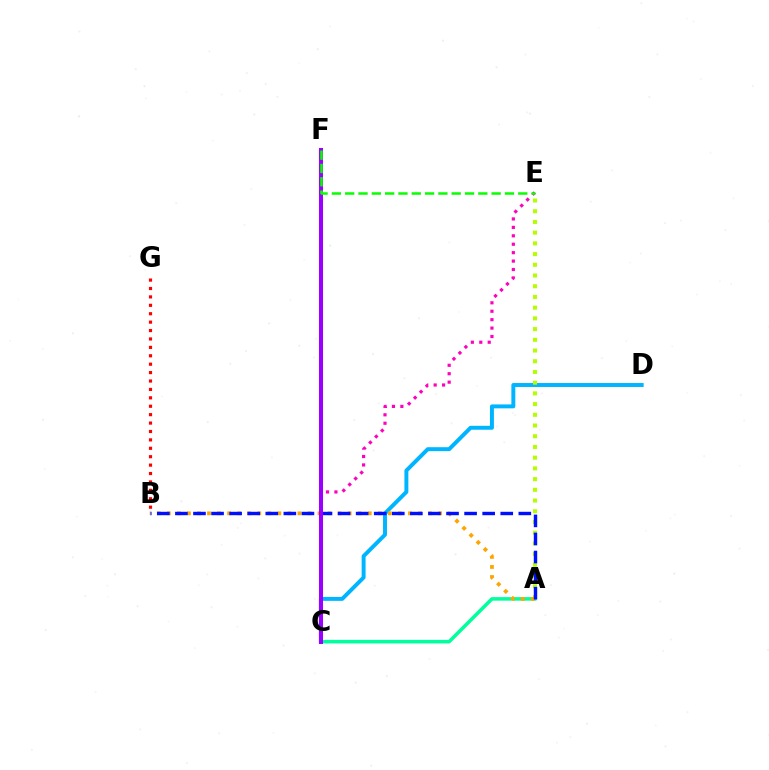{('C', 'E'): [{'color': '#ff00bd', 'line_style': 'dotted', 'thickness': 2.29}], ('A', 'C'): [{'color': '#00ff9d', 'line_style': 'solid', 'thickness': 2.54}], ('C', 'D'): [{'color': '#00b5ff', 'line_style': 'solid', 'thickness': 2.84}], ('A', 'E'): [{'color': '#b3ff00', 'line_style': 'dotted', 'thickness': 2.91}], ('B', 'G'): [{'color': '#ff0000', 'line_style': 'dotted', 'thickness': 2.29}], ('A', 'B'): [{'color': '#ffa500', 'line_style': 'dotted', 'thickness': 2.73}, {'color': '#0010ff', 'line_style': 'dashed', 'thickness': 2.46}], ('C', 'F'): [{'color': '#9b00ff', 'line_style': 'solid', 'thickness': 2.91}], ('E', 'F'): [{'color': '#08ff00', 'line_style': 'dashed', 'thickness': 1.81}]}